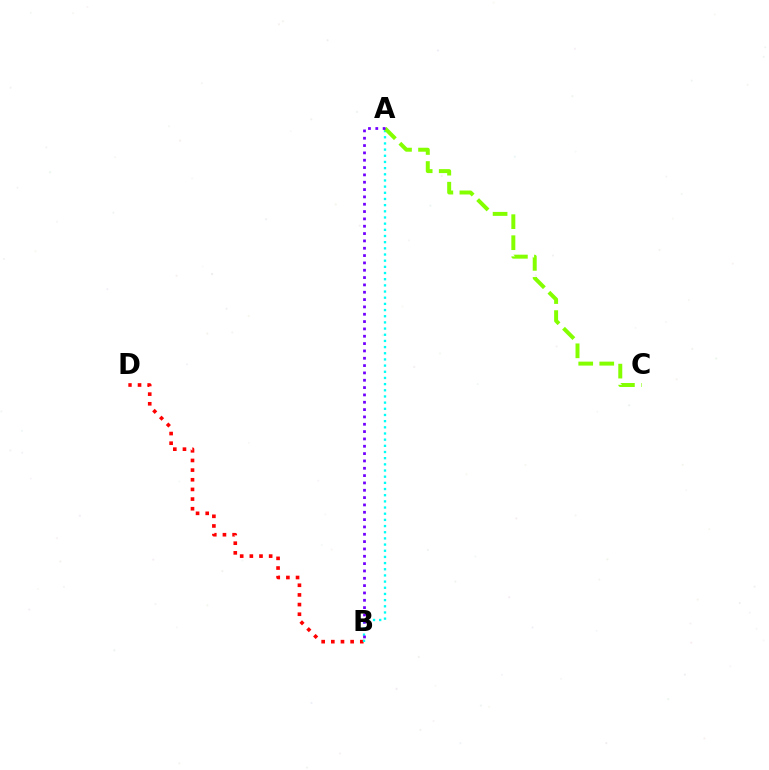{('B', 'D'): [{'color': '#ff0000', 'line_style': 'dotted', 'thickness': 2.62}], ('A', 'B'): [{'color': '#00fff6', 'line_style': 'dotted', 'thickness': 1.68}, {'color': '#7200ff', 'line_style': 'dotted', 'thickness': 1.99}], ('A', 'C'): [{'color': '#84ff00', 'line_style': 'dashed', 'thickness': 2.86}]}